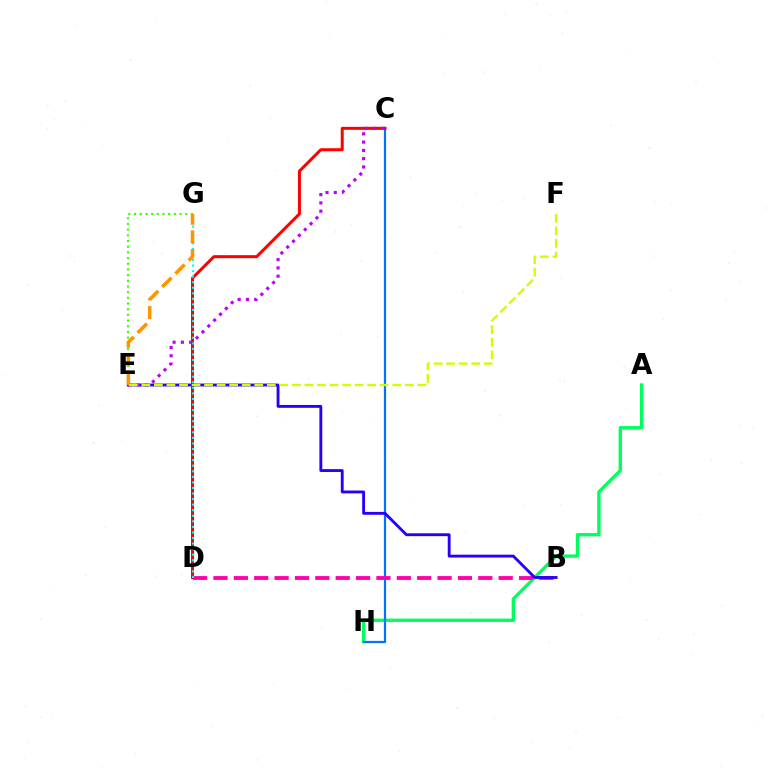{('A', 'H'): [{'color': '#00ff5c', 'line_style': 'solid', 'thickness': 2.42}], ('C', 'H'): [{'color': '#0074ff', 'line_style': 'solid', 'thickness': 1.6}], ('B', 'D'): [{'color': '#ff00ac', 'line_style': 'dashed', 'thickness': 2.77}], ('C', 'D'): [{'color': '#ff0000', 'line_style': 'solid', 'thickness': 2.16}], ('D', 'G'): [{'color': '#00fff6', 'line_style': 'dotted', 'thickness': 1.51}], ('B', 'E'): [{'color': '#2500ff', 'line_style': 'solid', 'thickness': 2.06}], ('C', 'E'): [{'color': '#b900ff', 'line_style': 'dotted', 'thickness': 2.25}], ('E', 'G'): [{'color': '#3dff00', 'line_style': 'dotted', 'thickness': 1.54}, {'color': '#ff9400', 'line_style': 'dashed', 'thickness': 2.54}], ('E', 'F'): [{'color': '#d1ff00', 'line_style': 'dashed', 'thickness': 1.7}]}